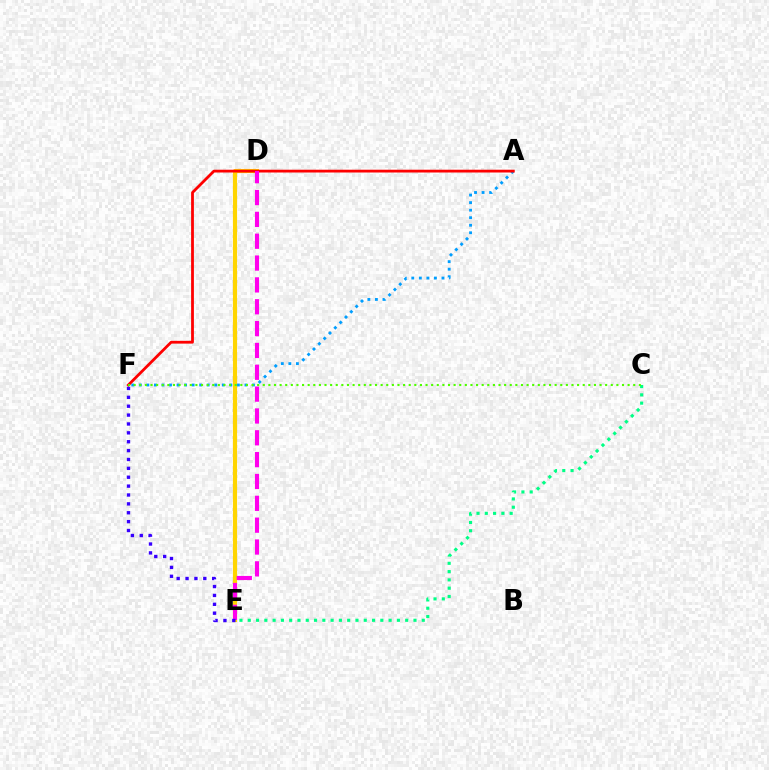{('C', 'E'): [{'color': '#00ff86', 'line_style': 'dotted', 'thickness': 2.25}], ('A', 'F'): [{'color': '#009eff', 'line_style': 'dotted', 'thickness': 2.05}, {'color': '#ff0000', 'line_style': 'solid', 'thickness': 2.01}], ('D', 'E'): [{'color': '#ffd500', 'line_style': 'solid', 'thickness': 2.99}, {'color': '#ff00ed', 'line_style': 'dashed', 'thickness': 2.97}], ('E', 'F'): [{'color': '#3700ff', 'line_style': 'dotted', 'thickness': 2.41}], ('C', 'F'): [{'color': '#4fff00', 'line_style': 'dotted', 'thickness': 1.53}]}